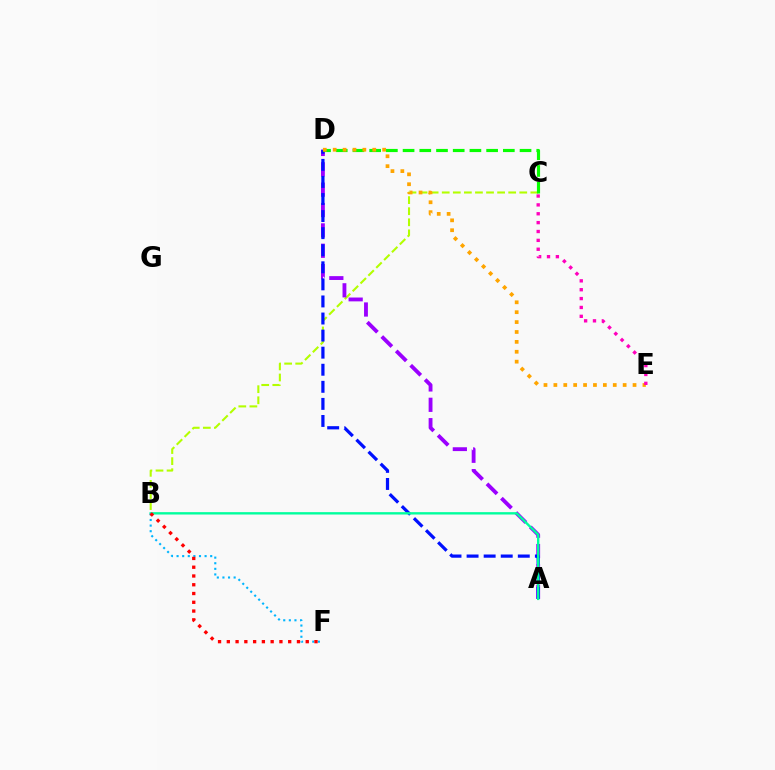{('B', 'C'): [{'color': '#b3ff00', 'line_style': 'dashed', 'thickness': 1.5}], ('A', 'D'): [{'color': '#9b00ff', 'line_style': 'dashed', 'thickness': 2.77}, {'color': '#0010ff', 'line_style': 'dashed', 'thickness': 2.32}], ('C', 'D'): [{'color': '#08ff00', 'line_style': 'dashed', 'thickness': 2.27}], ('D', 'E'): [{'color': '#ffa500', 'line_style': 'dotted', 'thickness': 2.69}], ('A', 'B'): [{'color': '#00ff9d', 'line_style': 'solid', 'thickness': 1.71}], ('C', 'E'): [{'color': '#ff00bd', 'line_style': 'dotted', 'thickness': 2.41}], ('B', 'F'): [{'color': '#00b5ff', 'line_style': 'dotted', 'thickness': 1.52}, {'color': '#ff0000', 'line_style': 'dotted', 'thickness': 2.38}]}